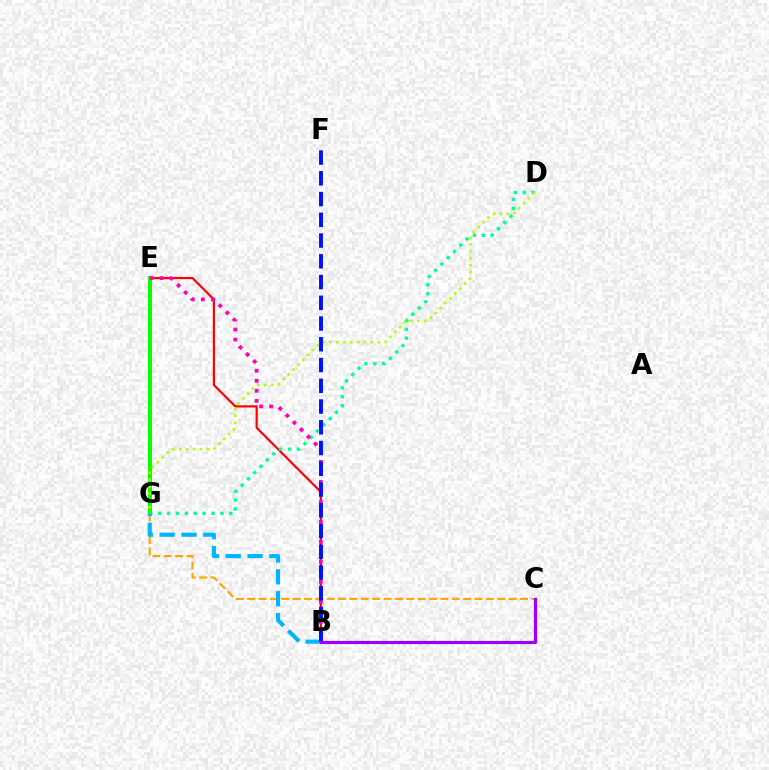{('C', 'G'): [{'color': '#ffa500', 'line_style': 'dashed', 'thickness': 1.54}], ('B', 'E'): [{'color': '#ff0000', 'line_style': 'solid', 'thickness': 1.57}, {'color': '#ff00bd', 'line_style': 'dotted', 'thickness': 2.72}], ('D', 'G'): [{'color': '#00ff9d', 'line_style': 'dotted', 'thickness': 2.42}, {'color': '#b3ff00', 'line_style': 'dotted', 'thickness': 1.88}], ('E', 'G'): [{'color': '#08ff00', 'line_style': 'solid', 'thickness': 2.89}], ('B', 'G'): [{'color': '#00b5ff', 'line_style': 'dashed', 'thickness': 2.97}], ('B', 'F'): [{'color': '#0010ff', 'line_style': 'dashed', 'thickness': 2.82}], ('B', 'C'): [{'color': '#9b00ff', 'line_style': 'solid', 'thickness': 2.29}]}